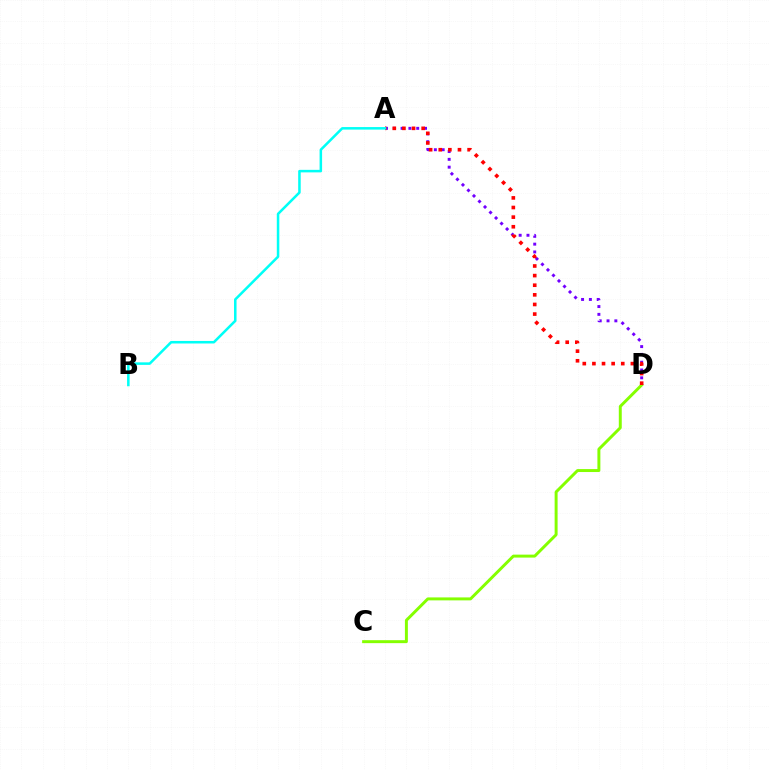{('C', 'D'): [{'color': '#84ff00', 'line_style': 'solid', 'thickness': 2.13}], ('A', 'D'): [{'color': '#7200ff', 'line_style': 'dotted', 'thickness': 2.12}, {'color': '#ff0000', 'line_style': 'dotted', 'thickness': 2.61}], ('A', 'B'): [{'color': '#00fff6', 'line_style': 'solid', 'thickness': 1.82}]}